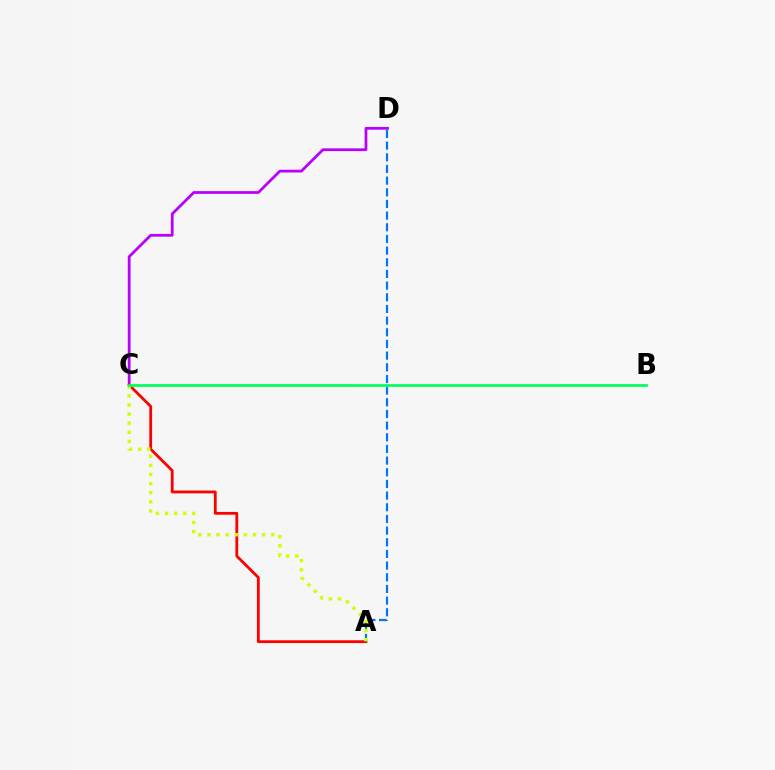{('C', 'D'): [{'color': '#b900ff', 'line_style': 'solid', 'thickness': 1.99}], ('A', 'C'): [{'color': '#ff0000', 'line_style': 'solid', 'thickness': 2.02}, {'color': '#d1ff00', 'line_style': 'dotted', 'thickness': 2.48}], ('A', 'D'): [{'color': '#0074ff', 'line_style': 'dashed', 'thickness': 1.58}], ('B', 'C'): [{'color': '#00ff5c', 'line_style': 'solid', 'thickness': 1.96}]}